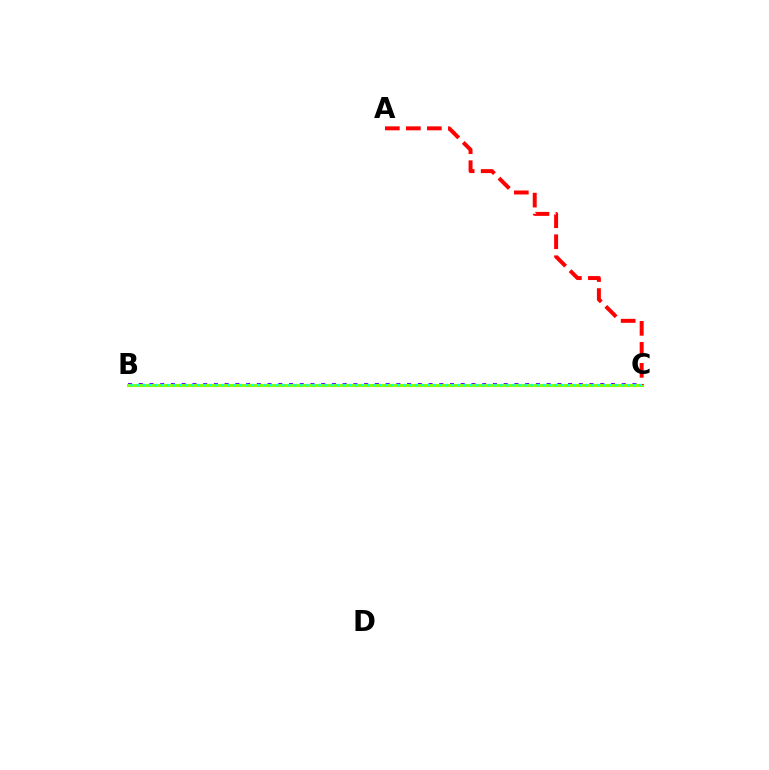{('B', 'C'): [{'color': '#7200ff', 'line_style': 'dotted', 'thickness': 2.92}, {'color': '#84ff00', 'line_style': 'solid', 'thickness': 2.23}, {'color': '#00fff6', 'line_style': 'dotted', 'thickness': 1.65}], ('A', 'C'): [{'color': '#ff0000', 'line_style': 'dashed', 'thickness': 2.85}]}